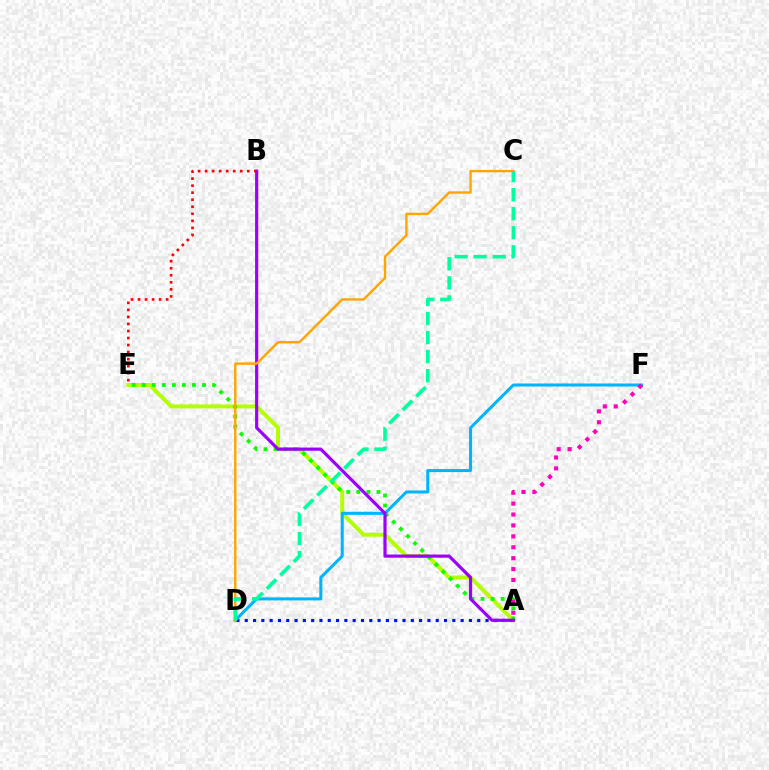{('A', 'D'): [{'color': '#0010ff', 'line_style': 'dotted', 'thickness': 2.26}], ('A', 'E'): [{'color': '#b3ff00', 'line_style': 'solid', 'thickness': 2.85}, {'color': '#08ff00', 'line_style': 'dotted', 'thickness': 2.73}], ('B', 'E'): [{'color': '#ff0000', 'line_style': 'dotted', 'thickness': 1.91}], ('D', 'F'): [{'color': '#00b5ff', 'line_style': 'solid', 'thickness': 2.18}], ('A', 'B'): [{'color': '#9b00ff', 'line_style': 'solid', 'thickness': 2.29}], ('A', 'F'): [{'color': '#ff00bd', 'line_style': 'dotted', 'thickness': 2.96}], ('C', 'D'): [{'color': '#ffa500', 'line_style': 'solid', 'thickness': 1.73}, {'color': '#00ff9d', 'line_style': 'dashed', 'thickness': 2.59}]}